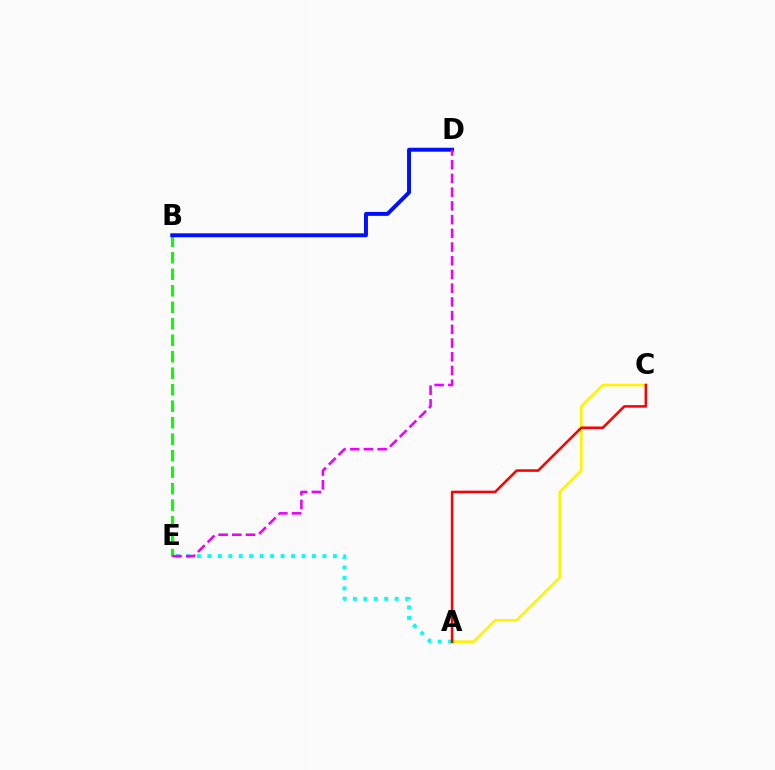{('A', 'C'): [{'color': '#fcf500', 'line_style': 'solid', 'thickness': 1.89}, {'color': '#ff0000', 'line_style': 'solid', 'thickness': 1.84}], ('B', 'E'): [{'color': '#08ff00', 'line_style': 'dashed', 'thickness': 2.24}], ('A', 'E'): [{'color': '#00fff6', 'line_style': 'dotted', 'thickness': 2.84}], ('B', 'D'): [{'color': '#0010ff', 'line_style': 'solid', 'thickness': 2.84}], ('D', 'E'): [{'color': '#ee00ff', 'line_style': 'dashed', 'thickness': 1.86}]}